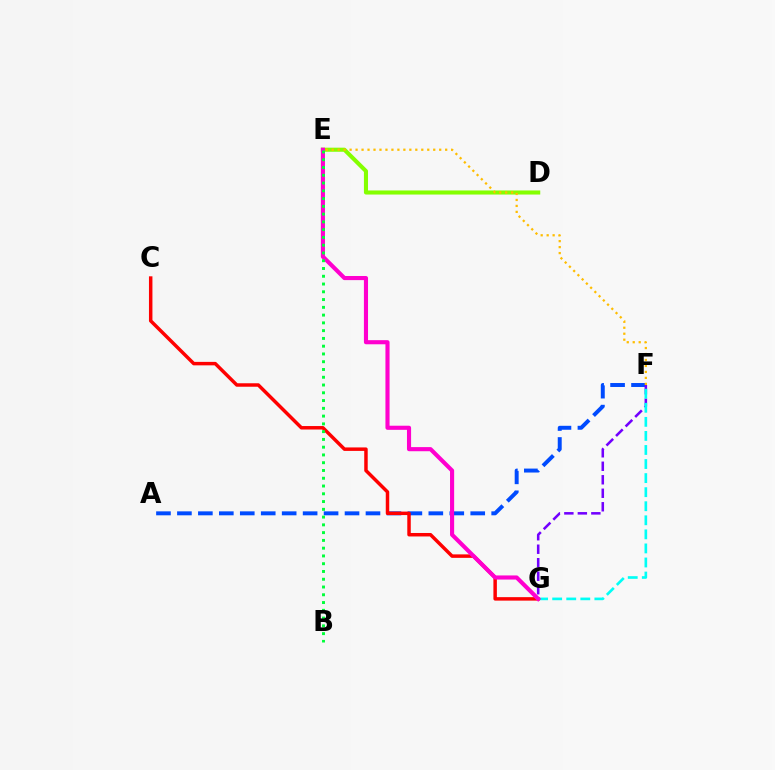{('D', 'E'): [{'color': '#84ff00', 'line_style': 'solid', 'thickness': 2.94}], ('A', 'F'): [{'color': '#004bff', 'line_style': 'dashed', 'thickness': 2.85}], ('C', 'G'): [{'color': '#ff0000', 'line_style': 'solid', 'thickness': 2.5}], ('F', 'G'): [{'color': '#7200ff', 'line_style': 'dashed', 'thickness': 1.83}, {'color': '#00fff6', 'line_style': 'dashed', 'thickness': 1.91}], ('E', 'F'): [{'color': '#ffbd00', 'line_style': 'dotted', 'thickness': 1.62}], ('E', 'G'): [{'color': '#ff00cf', 'line_style': 'solid', 'thickness': 2.96}], ('B', 'E'): [{'color': '#00ff39', 'line_style': 'dotted', 'thickness': 2.11}]}